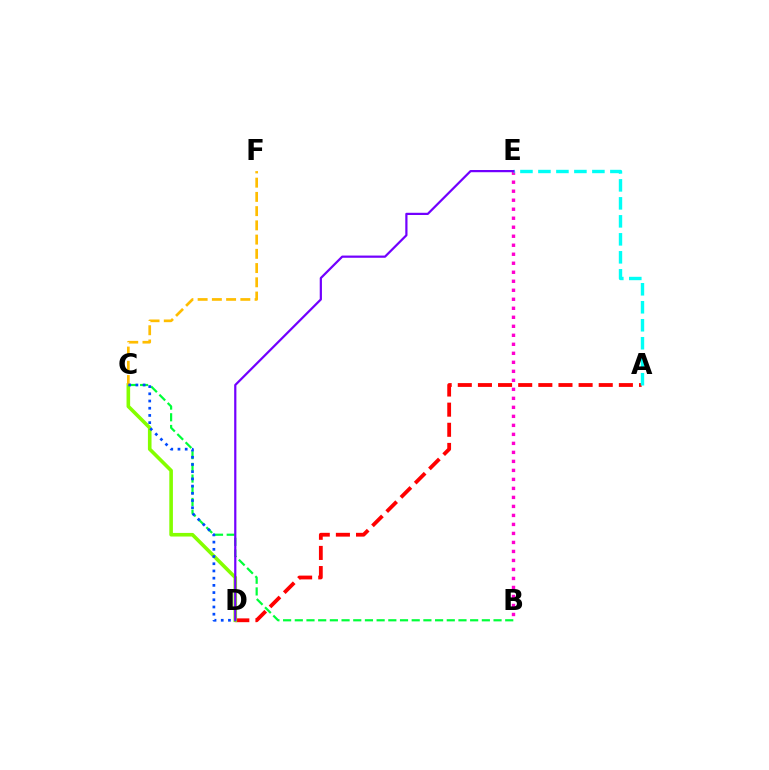{('B', 'E'): [{'color': '#ff00cf', 'line_style': 'dotted', 'thickness': 2.45}], ('B', 'C'): [{'color': '#00ff39', 'line_style': 'dashed', 'thickness': 1.59}], ('A', 'D'): [{'color': '#ff0000', 'line_style': 'dashed', 'thickness': 2.74}], ('C', 'D'): [{'color': '#84ff00', 'line_style': 'solid', 'thickness': 2.6}, {'color': '#004bff', 'line_style': 'dotted', 'thickness': 1.96}], ('A', 'E'): [{'color': '#00fff6', 'line_style': 'dashed', 'thickness': 2.44}], ('C', 'F'): [{'color': '#ffbd00', 'line_style': 'dashed', 'thickness': 1.93}], ('D', 'E'): [{'color': '#7200ff', 'line_style': 'solid', 'thickness': 1.59}]}